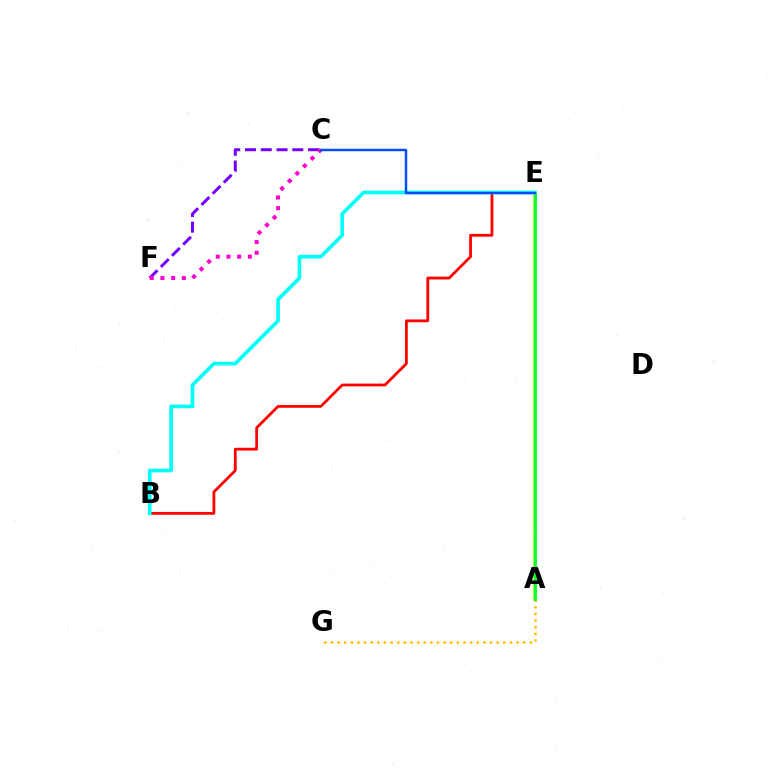{('A', 'G'): [{'color': '#ffbd00', 'line_style': 'dotted', 'thickness': 1.8}], ('C', 'F'): [{'color': '#7200ff', 'line_style': 'dashed', 'thickness': 2.14}, {'color': '#ff00cf', 'line_style': 'dotted', 'thickness': 2.91}], ('A', 'E'): [{'color': '#84ff00', 'line_style': 'solid', 'thickness': 2.53}, {'color': '#00ff39', 'line_style': 'solid', 'thickness': 1.95}], ('B', 'E'): [{'color': '#ff0000', 'line_style': 'solid', 'thickness': 2.01}, {'color': '#00fff6', 'line_style': 'solid', 'thickness': 2.64}], ('C', 'E'): [{'color': '#004bff', 'line_style': 'solid', 'thickness': 1.77}]}